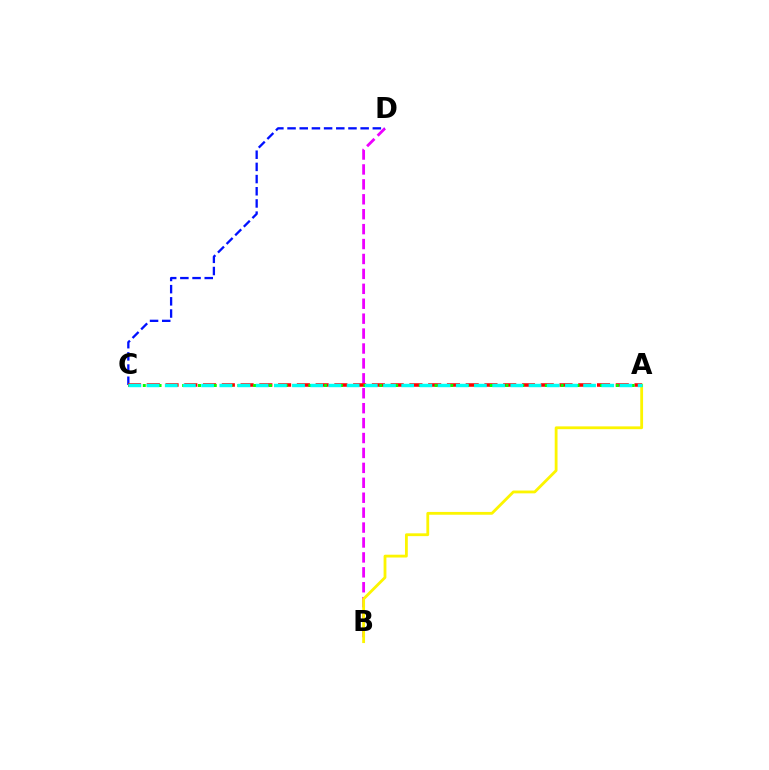{('B', 'D'): [{'color': '#ee00ff', 'line_style': 'dashed', 'thickness': 2.03}], ('A', 'B'): [{'color': '#fcf500', 'line_style': 'solid', 'thickness': 2.02}], ('C', 'D'): [{'color': '#0010ff', 'line_style': 'dashed', 'thickness': 1.66}], ('A', 'C'): [{'color': '#ff0000', 'line_style': 'dashed', 'thickness': 2.55}, {'color': '#08ff00', 'line_style': 'dotted', 'thickness': 2.14}, {'color': '#00fff6', 'line_style': 'dashed', 'thickness': 2.47}]}